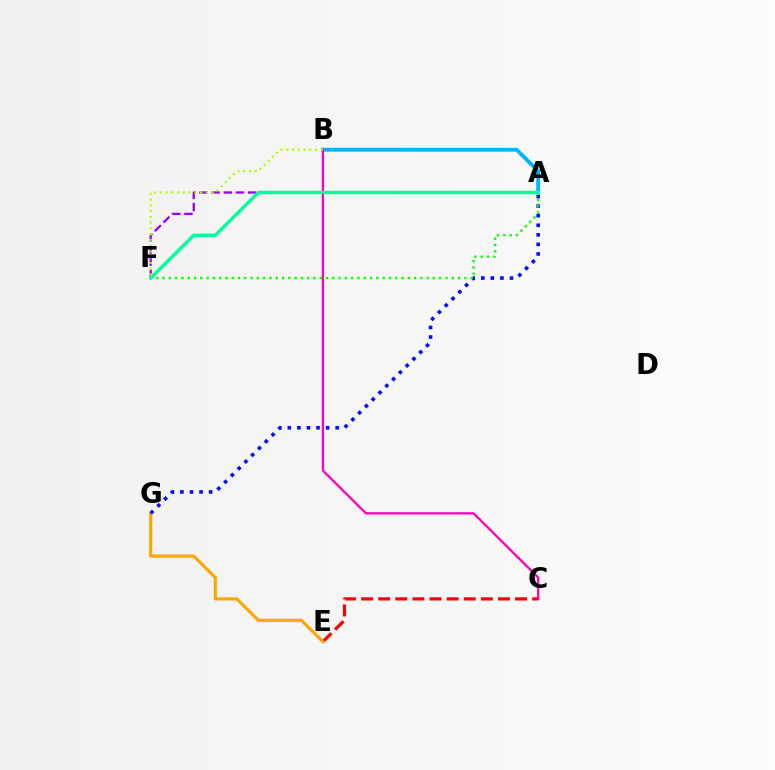{('A', 'B'): [{'color': '#00b5ff', 'line_style': 'solid', 'thickness': 2.77}], ('B', 'C'): [{'color': '#ff00bd', 'line_style': 'solid', 'thickness': 1.66}], ('C', 'E'): [{'color': '#ff0000', 'line_style': 'dashed', 'thickness': 2.32}], ('E', 'G'): [{'color': '#ffa500', 'line_style': 'solid', 'thickness': 2.24}], ('A', 'F'): [{'color': '#9b00ff', 'line_style': 'dashed', 'thickness': 1.65}, {'color': '#08ff00', 'line_style': 'dotted', 'thickness': 1.71}, {'color': '#00ff9d', 'line_style': 'solid', 'thickness': 2.47}], ('A', 'G'): [{'color': '#0010ff', 'line_style': 'dotted', 'thickness': 2.6}], ('B', 'F'): [{'color': '#b3ff00', 'line_style': 'dotted', 'thickness': 1.57}]}